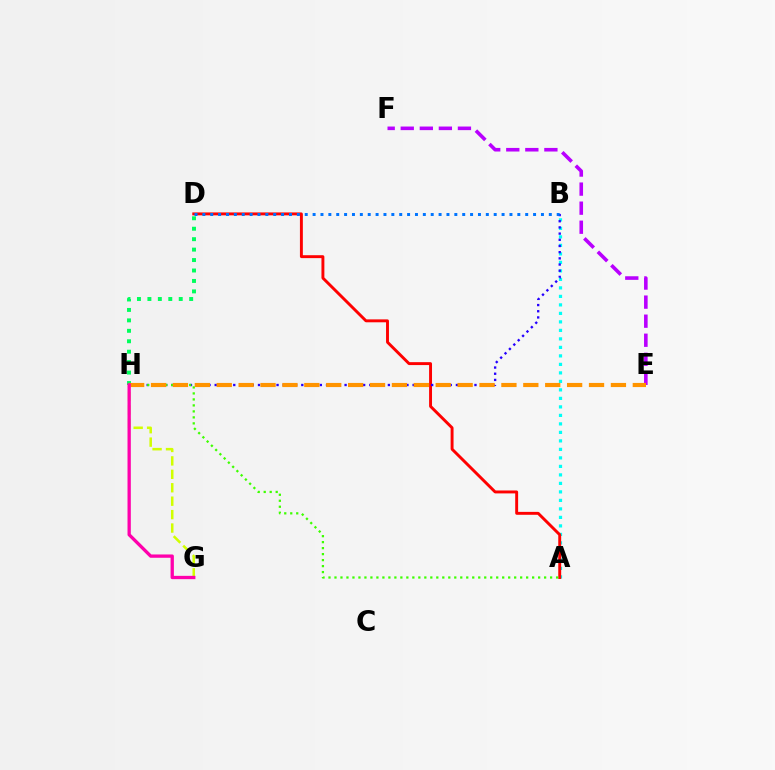{('A', 'B'): [{'color': '#00fff6', 'line_style': 'dotted', 'thickness': 2.31}], ('D', 'H'): [{'color': '#00ff5c', 'line_style': 'dotted', 'thickness': 2.84}], ('A', 'D'): [{'color': '#ff0000', 'line_style': 'solid', 'thickness': 2.1}], ('B', 'H'): [{'color': '#2500ff', 'line_style': 'dotted', 'thickness': 1.68}], ('A', 'H'): [{'color': '#3dff00', 'line_style': 'dotted', 'thickness': 1.63}], ('E', 'F'): [{'color': '#b900ff', 'line_style': 'dashed', 'thickness': 2.59}], ('B', 'D'): [{'color': '#0074ff', 'line_style': 'dotted', 'thickness': 2.14}], ('E', 'H'): [{'color': '#ff9400', 'line_style': 'dashed', 'thickness': 2.97}], ('G', 'H'): [{'color': '#d1ff00', 'line_style': 'dashed', 'thickness': 1.82}, {'color': '#ff00ac', 'line_style': 'solid', 'thickness': 2.38}]}